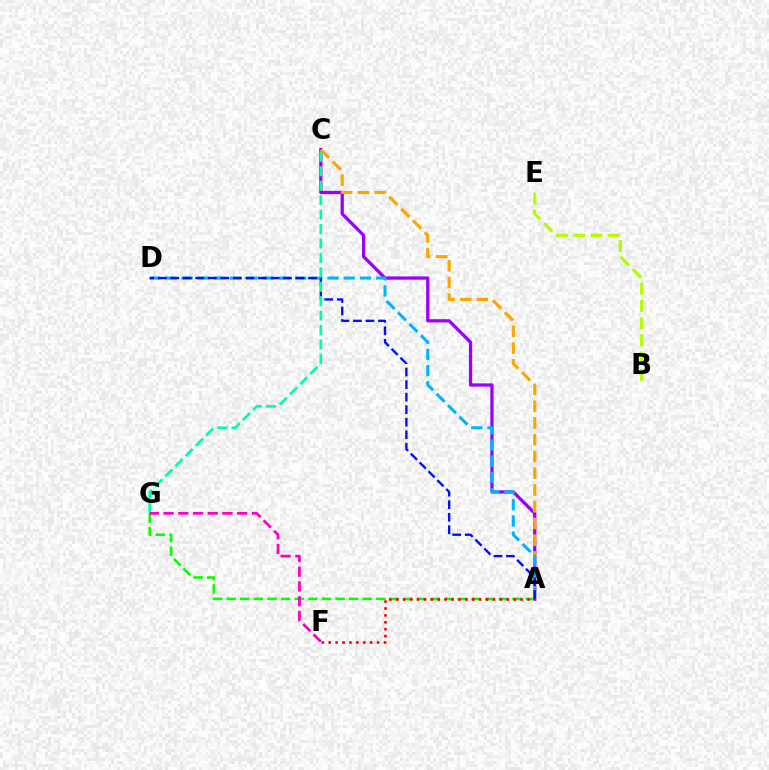{('A', 'G'): [{'color': '#08ff00', 'line_style': 'dashed', 'thickness': 1.85}], ('A', 'C'): [{'color': '#9b00ff', 'line_style': 'solid', 'thickness': 2.35}, {'color': '#ffa500', 'line_style': 'dashed', 'thickness': 2.27}], ('A', 'D'): [{'color': '#00b5ff', 'line_style': 'dashed', 'thickness': 2.2}, {'color': '#0010ff', 'line_style': 'dashed', 'thickness': 1.7}], ('A', 'F'): [{'color': '#ff0000', 'line_style': 'dotted', 'thickness': 1.88}], ('C', 'G'): [{'color': '#00ff9d', 'line_style': 'dashed', 'thickness': 1.96}], ('B', 'E'): [{'color': '#b3ff00', 'line_style': 'dashed', 'thickness': 2.34}], ('F', 'G'): [{'color': '#ff00bd', 'line_style': 'dashed', 'thickness': 2.0}]}